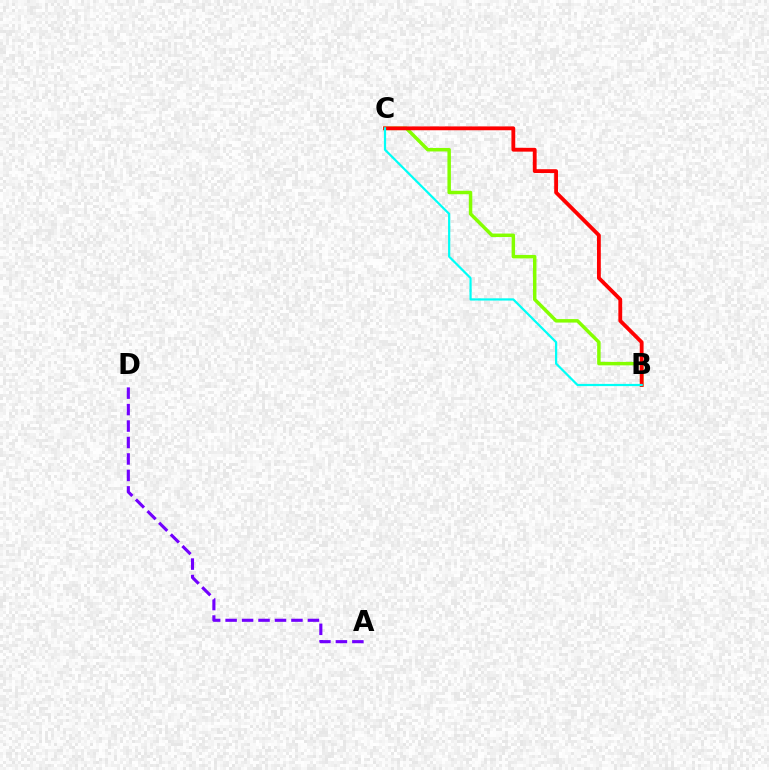{('B', 'C'): [{'color': '#84ff00', 'line_style': 'solid', 'thickness': 2.5}, {'color': '#ff0000', 'line_style': 'solid', 'thickness': 2.75}, {'color': '#00fff6', 'line_style': 'solid', 'thickness': 1.59}], ('A', 'D'): [{'color': '#7200ff', 'line_style': 'dashed', 'thickness': 2.24}]}